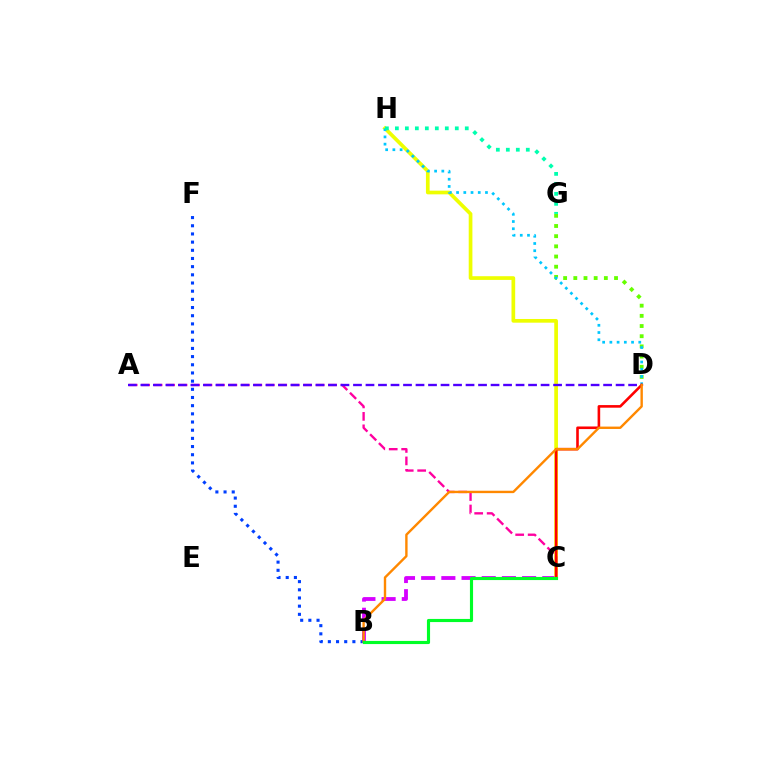{('B', 'C'): [{'color': '#d600ff', 'line_style': 'dashed', 'thickness': 2.74}, {'color': '#00ff27', 'line_style': 'solid', 'thickness': 2.26}], ('C', 'H'): [{'color': '#eeff00', 'line_style': 'solid', 'thickness': 2.66}], ('D', 'G'): [{'color': '#66ff00', 'line_style': 'dotted', 'thickness': 2.77}], ('A', 'C'): [{'color': '#ff00a0', 'line_style': 'dashed', 'thickness': 1.69}], ('D', 'H'): [{'color': '#00c7ff', 'line_style': 'dotted', 'thickness': 1.96}], ('C', 'D'): [{'color': '#ff0000', 'line_style': 'solid', 'thickness': 1.87}], ('G', 'H'): [{'color': '#00ffaf', 'line_style': 'dotted', 'thickness': 2.71}], ('B', 'F'): [{'color': '#003fff', 'line_style': 'dotted', 'thickness': 2.22}], ('A', 'D'): [{'color': '#4f00ff', 'line_style': 'dashed', 'thickness': 1.7}], ('B', 'D'): [{'color': '#ff8800', 'line_style': 'solid', 'thickness': 1.72}]}